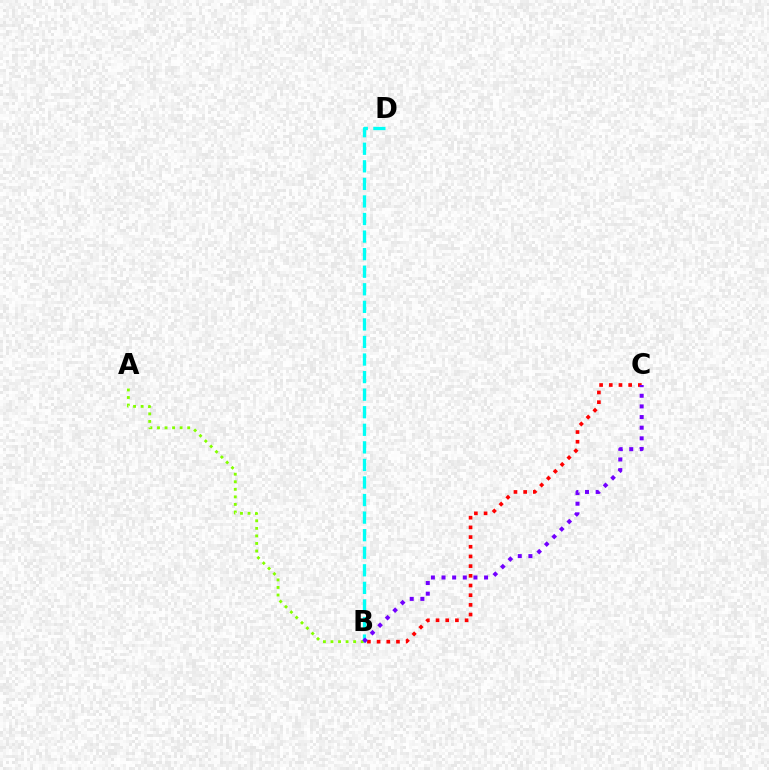{('B', 'D'): [{'color': '#00fff6', 'line_style': 'dashed', 'thickness': 2.39}], ('B', 'C'): [{'color': '#ff0000', 'line_style': 'dotted', 'thickness': 2.63}, {'color': '#7200ff', 'line_style': 'dotted', 'thickness': 2.89}], ('A', 'B'): [{'color': '#84ff00', 'line_style': 'dotted', 'thickness': 2.05}]}